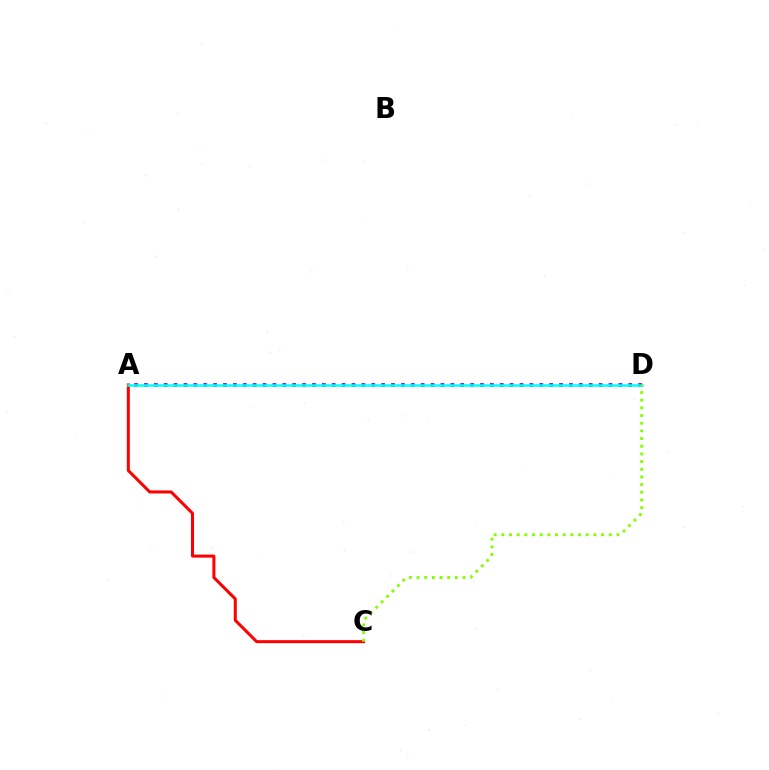{('A', 'D'): [{'color': '#7200ff', 'line_style': 'dotted', 'thickness': 2.69}, {'color': '#00fff6', 'line_style': 'solid', 'thickness': 1.81}], ('A', 'C'): [{'color': '#ff0000', 'line_style': 'solid', 'thickness': 2.17}], ('C', 'D'): [{'color': '#84ff00', 'line_style': 'dotted', 'thickness': 2.08}]}